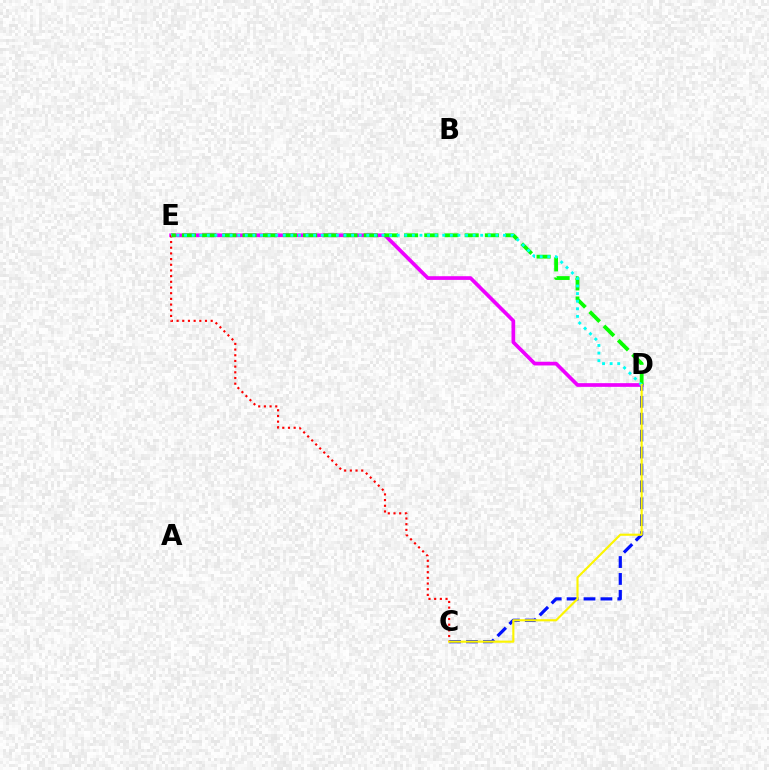{('D', 'E'): [{'color': '#ee00ff', 'line_style': 'solid', 'thickness': 2.66}, {'color': '#08ff00', 'line_style': 'dashed', 'thickness': 2.74}, {'color': '#00fff6', 'line_style': 'dotted', 'thickness': 2.06}], ('C', 'D'): [{'color': '#0010ff', 'line_style': 'dashed', 'thickness': 2.3}, {'color': '#fcf500', 'line_style': 'solid', 'thickness': 1.54}], ('C', 'E'): [{'color': '#ff0000', 'line_style': 'dotted', 'thickness': 1.54}]}